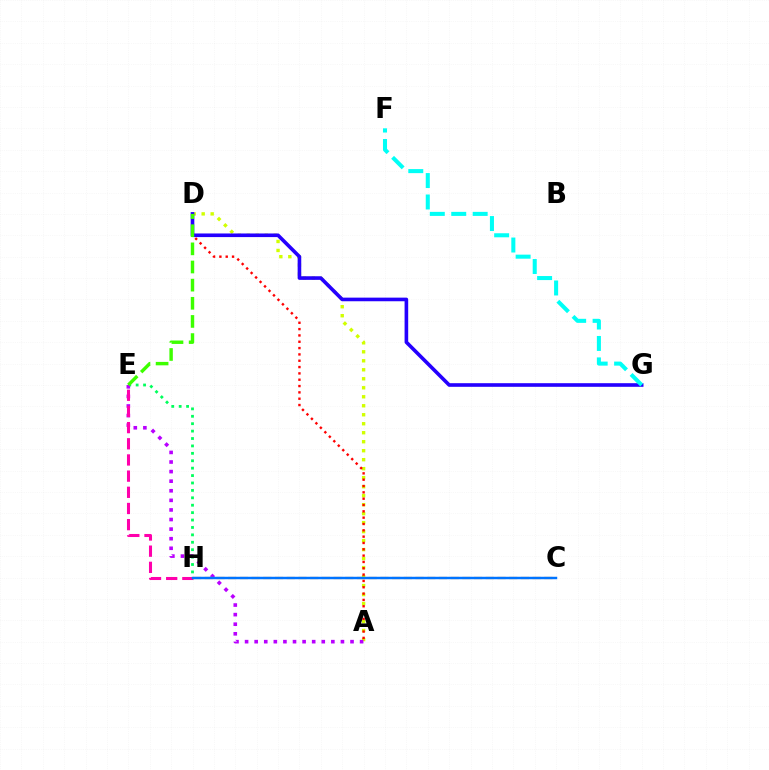{('E', 'H'): [{'color': '#00ff5c', 'line_style': 'dotted', 'thickness': 2.01}, {'color': '#ff00ac', 'line_style': 'dashed', 'thickness': 2.2}], ('A', 'D'): [{'color': '#d1ff00', 'line_style': 'dotted', 'thickness': 2.44}, {'color': '#ff0000', 'line_style': 'dotted', 'thickness': 1.72}], ('D', 'G'): [{'color': '#2500ff', 'line_style': 'solid', 'thickness': 2.61}], ('A', 'E'): [{'color': '#b900ff', 'line_style': 'dotted', 'thickness': 2.6}], ('D', 'E'): [{'color': '#3dff00', 'line_style': 'dashed', 'thickness': 2.46}], ('C', 'H'): [{'color': '#ff9400', 'line_style': 'dashed', 'thickness': 1.59}, {'color': '#0074ff', 'line_style': 'solid', 'thickness': 1.77}], ('F', 'G'): [{'color': '#00fff6', 'line_style': 'dashed', 'thickness': 2.91}]}